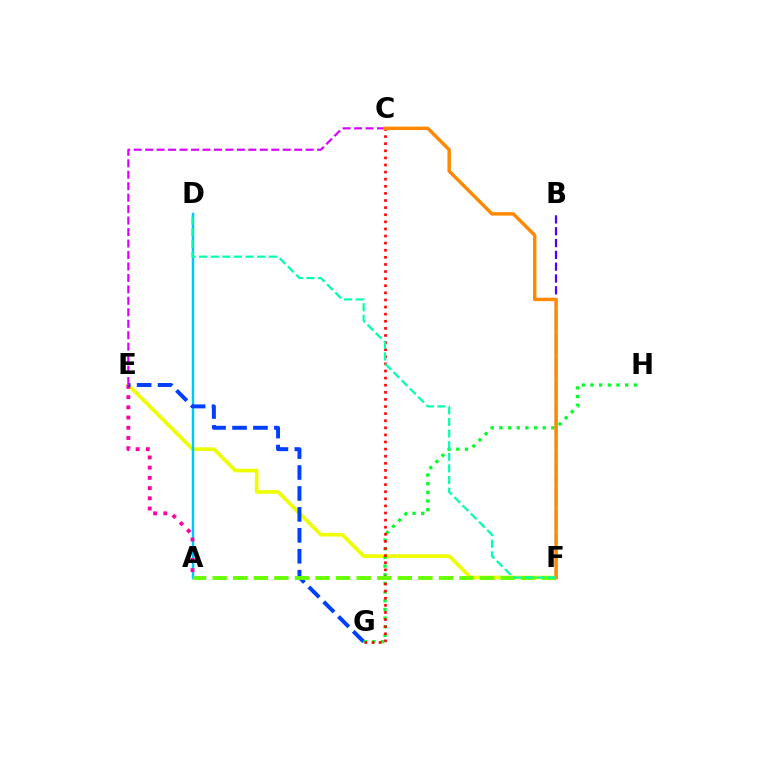{('E', 'F'): [{'color': '#eeff00', 'line_style': 'solid', 'thickness': 2.63}], ('A', 'D'): [{'color': '#00c7ff', 'line_style': 'solid', 'thickness': 1.76}], ('A', 'E'): [{'color': '#ff00a0', 'line_style': 'dotted', 'thickness': 2.77}], ('E', 'G'): [{'color': '#003fff', 'line_style': 'dashed', 'thickness': 2.84}], ('G', 'H'): [{'color': '#00ff27', 'line_style': 'dotted', 'thickness': 2.35}], ('C', 'G'): [{'color': '#ff0000', 'line_style': 'dotted', 'thickness': 1.93}], ('B', 'F'): [{'color': '#4f00ff', 'line_style': 'dashed', 'thickness': 1.61}], ('C', 'E'): [{'color': '#d600ff', 'line_style': 'dashed', 'thickness': 1.56}], ('A', 'F'): [{'color': '#66ff00', 'line_style': 'dashed', 'thickness': 2.8}], ('C', 'F'): [{'color': '#ff8800', 'line_style': 'solid', 'thickness': 2.47}], ('D', 'F'): [{'color': '#00ffaf', 'line_style': 'dashed', 'thickness': 1.58}]}